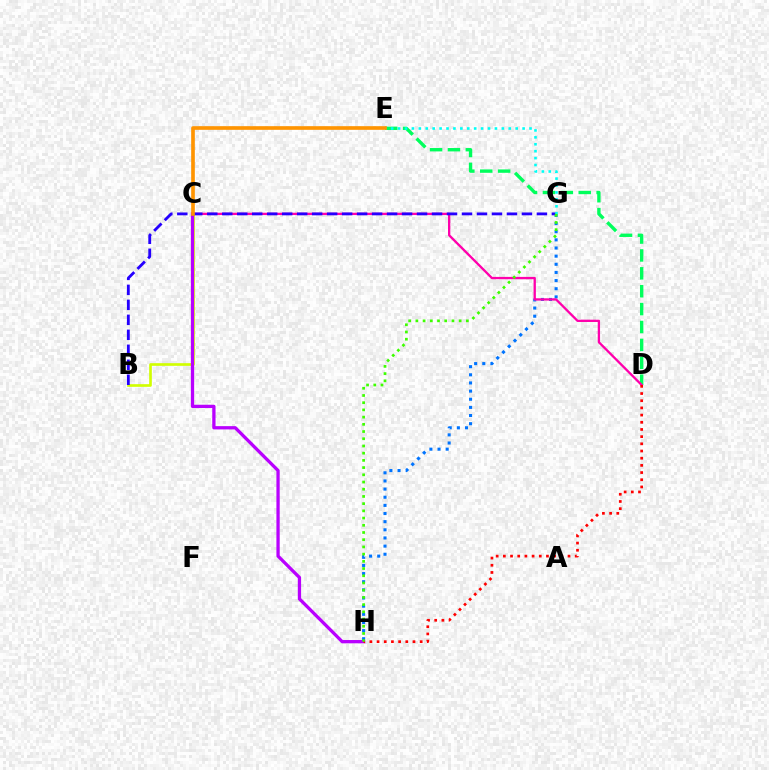{('D', 'E'): [{'color': '#00ff5c', 'line_style': 'dashed', 'thickness': 2.43}], ('G', 'H'): [{'color': '#0074ff', 'line_style': 'dotted', 'thickness': 2.21}, {'color': '#3dff00', 'line_style': 'dotted', 'thickness': 1.96}], ('C', 'D'): [{'color': '#ff00ac', 'line_style': 'solid', 'thickness': 1.66}], ('B', 'C'): [{'color': '#d1ff00', 'line_style': 'solid', 'thickness': 1.92}], ('C', 'H'): [{'color': '#b900ff', 'line_style': 'solid', 'thickness': 2.36}], ('B', 'G'): [{'color': '#2500ff', 'line_style': 'dashed', 'thickness': 2.04}], ('D', 'H'): [{'color': '#ff0000', 'line_style': 'dotted', 'thickness': 1.95}], ('E', 'G'): [{'color': '#00fff6', 'line_style': 'dotted', 'thickness': 1.88}], ('C', 'E'): [{'color': '#ff9400', 'line_style': 'solid', 'thickness': 2.63}]}